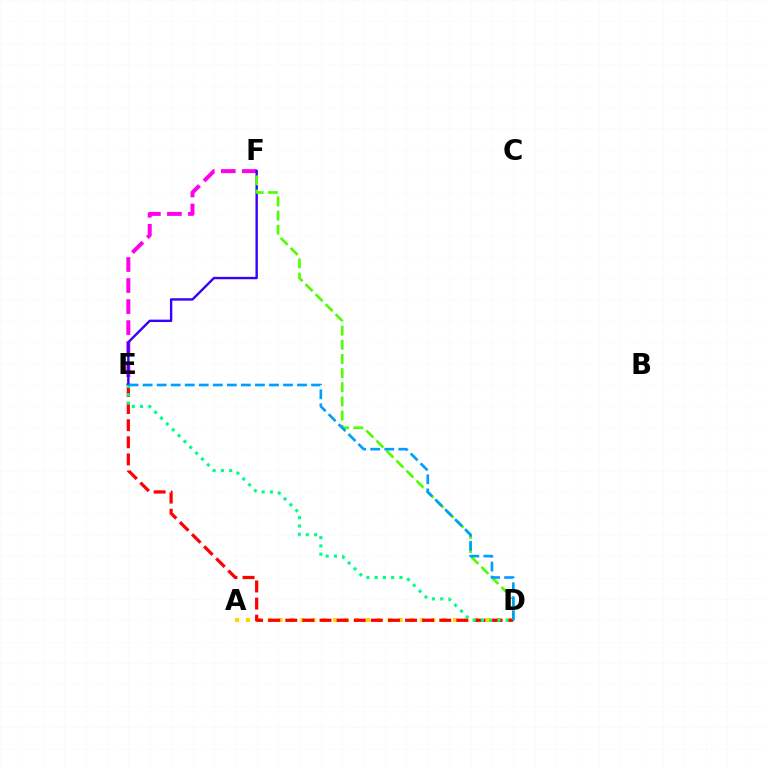{('E', 'F'): [{'color': '#ff00ed', 'line_style': 'dashed', 'thickness': 2.86}, {'color': '#3700ff', 'line_style': 'solid', 'thickness': 1.72}], ('A', 'D'): [{'color': '#ffd500', 'line_style': 'dotted', 'thickness': 2.96}], ('D', 'F'): [{'color': '#4fff00', 'line_style': 'dashed', 'thickness': 1.92}], ('D', 'E'): [{'color': '#ff0000', 'line_style': 'dashed', 'thickness': 2.32}, {'color': '#00ff86', 'line_style': 'dotted', 'thickness': 2.25}, {'color': '#009eff', 'line_style': 'dashed', 'thickness': 1.91}]}